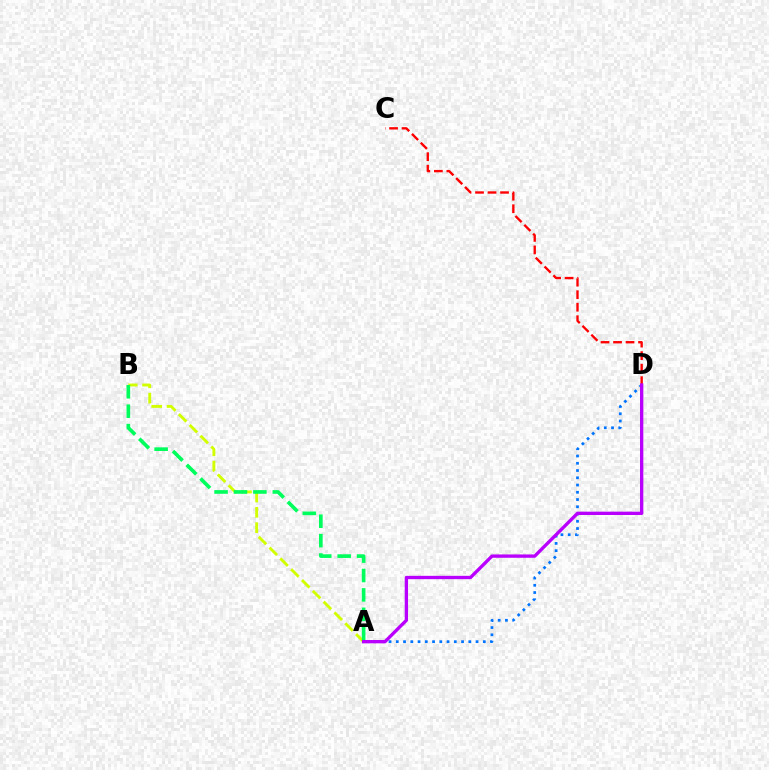{('A', 'B'): [{'color': '#d1ff00', 'line_style': 'dashed', 'thickness': 2.08}, {'color': '#00ff5c', 'line_style': 'dashed', 'thickness': 2.64}], ('C', 'D'): [{'color': '#ff0000', 'line_style': 'dashed', 'thickness': 1.7}], ('A', 'D'): [{'color': '#0074ff', 'line_style': 'dotted', 'thickness': 1.97}, {'color': '#b900ff', 'line_style': 'solid', 'thickness': 2.4}]}